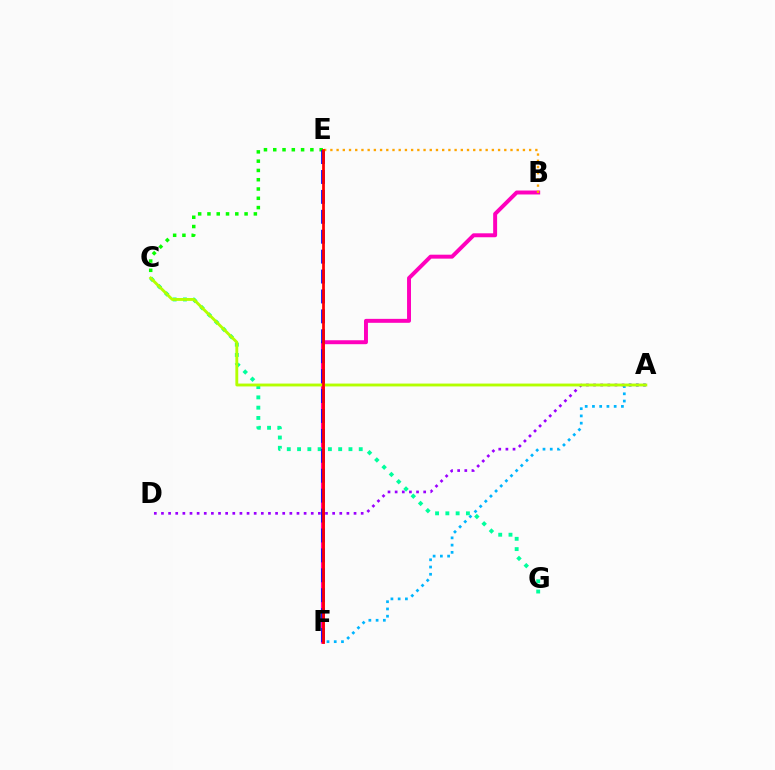{('C', 'E'): [{'color': '#08ff00', 'line_style': 'dotted', 'thickness': 2.52}], ('B', 'F'): [{'color': '#ff00bd', 'line_style': 'solid', 'thickness': 2.84}], ('A', 'F'): [{'color': '#00b5ff', 'line_style': 'dotted', 'thickness': 1.97}], ('C', 'G'): [{'color': '#00ff9d', 'line_style': 'dotted', 'thickness': 2.79}], ('E', 'F'): [{'color': '#0010ff', 'line_style': 'dashed', 'thickness': 2.71}, {'color': '#ff0000', 'line_style': 'solid', 'thickness': 1.98}], ('A', 'D'): [{'color': '#9b00ff', 'line_style': 'dotted', 'thickness': 1.94}], ('A', 'C'): [{'color': '#b3ff00', 'line_style': 'solid', 'thickness': 2.06}], ('B', 'E'): [{'color': '#ffa500', 'line_style': 'dotted', 'thickness': 1.69}]}